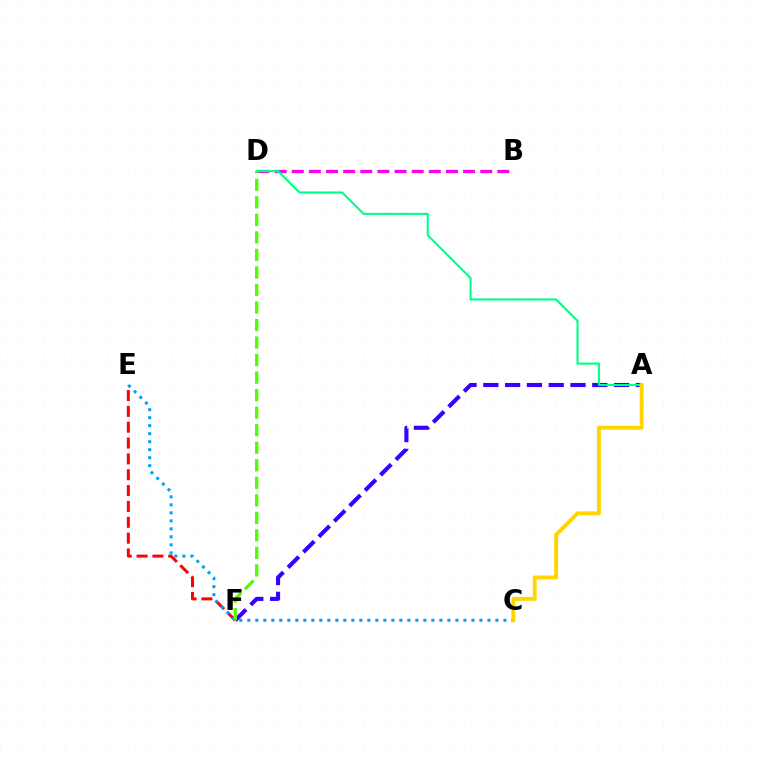{('E', 'F'): [{'color': '#ff0000', 'line_style': 'dashed', 'thickness': 2.15}], ('B', 'D'): [{'color': '#ff00ed', 'line_style': 'dashed', 'thickness': 2.33}], ('C', 'E'): [{'color': '#009eff', 'line_style': 'dotted', 'thickness': 2.17}], ('A', 'F'): [{'color': '#3700ff', 'line_style': 'dashed', 'thickness': 2.96}], ('D', 'F'): [{'color': '#4fff00', 'line_style': 'dashed', 'thickness': 2.38}], ('A', 'D'): [{'color': '#00ff86', 'line_style': 'solid', 'thickness': 1.51}], ('A', 'C'): [{'color': '#ffd500', 'line_style': 'solid', 'thickness': 2.81}]}